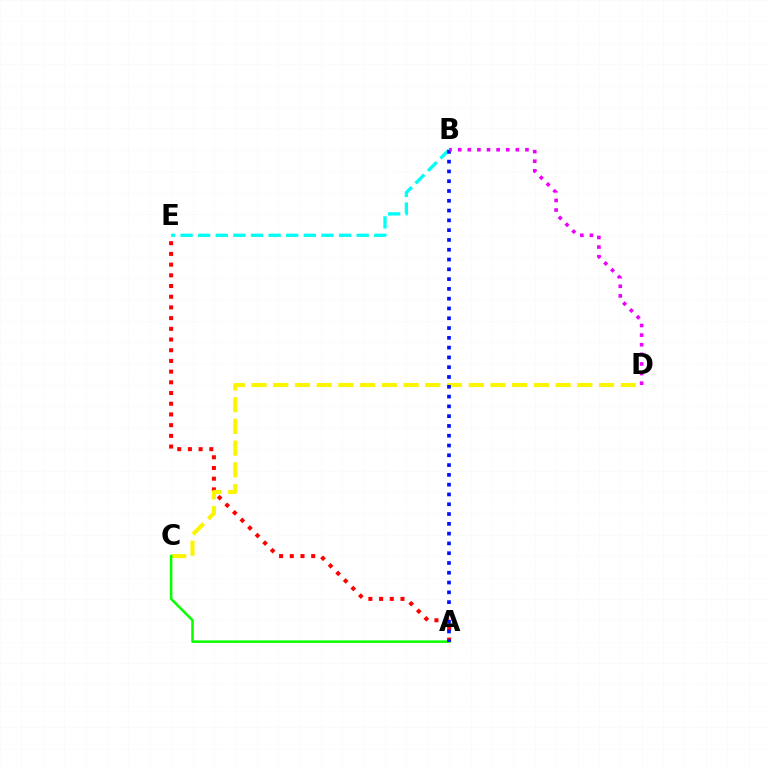{('A', 'E'): [{'color': '#ff0000', 'line_style': 'dotted', 'thickness': 2.91}], ('C', 'D'): [{'color': '#fcf500', 'line_style': 'dashed', 'thickness': 2.95}], ('A', 'C'): [{'color': '#08ff00', 'line_style': 'solid', 'thickness': 1.82}], ('B', 'E'): [{'color': '#00fff6', 'line_style': 'dashed', 'thickness': 2.39}], ('A', 'B'): [{'color': '#0010ff', 'line_style': 'dotted', 'thickness': 2.66}], ('B', 'D'): [{'color': '#ee00ff', 'line_style': 'dotted', 'thickness': 2.61}]}